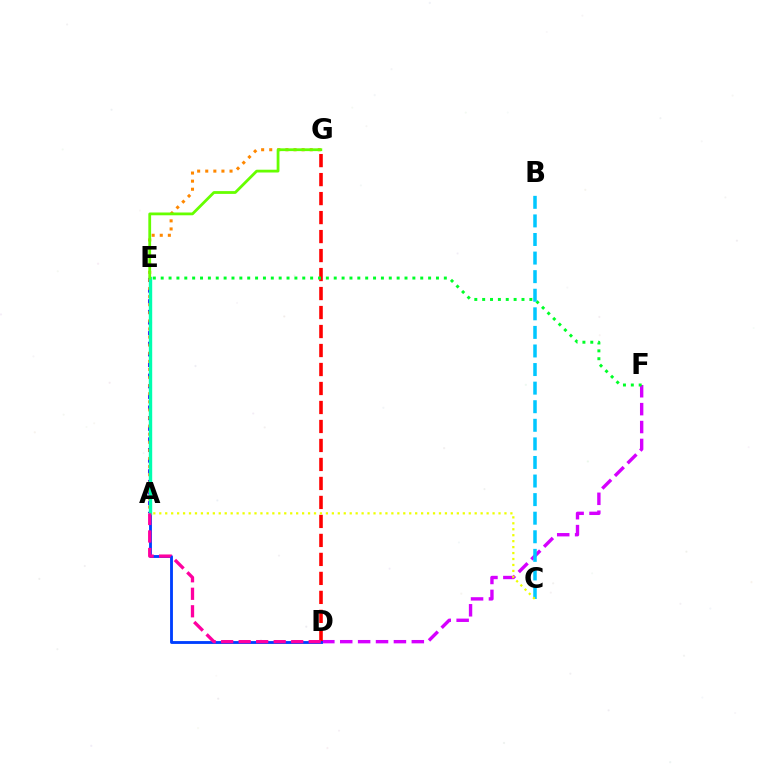{('D', 'F'): [{'color': '#d600ff', 'line_style': 'dashed', 'thickness': 2.43}], ('A', 'E'): [{'color': '#4f00ff', 'line_style': 'dotted', 'thickness': 2.89}, {'color': '#00ffaf', 'line_style': 'solid', 'thickness': 2.44}], ('A', 'G'): [{'color': '#ff8800', 'line_style': 'dotted', 'thickness': 2.2}], ('D', 'G'): [{'color': '#ff0000', 'line_style': 'dashed', 'thickness': 2.58}], ('E', 'F'): [{'color': '#00ff27', 'line_style': 'dotted', 'thickness': 2.14}], ('B', 'C'): [{'color': '#00c7ff', 'line_style': 'dashed', 'thickness': 2.52}], ('A', 'D'): [{'color': '#003fff', 'line_style': 'solid', 'thickness': 2.05}, {'color': '#ff00a0', 'line_style': 'dashed', 'thickness': 2.38}], ('E', 'G'): [{'color': '#66ff00', 'line_style': 'solid', 'thickness': 2.0}], ('A', 'C'): [{'color': '#eeff00', 'line_style': 'dotted', 'thickness': 1.62}]}